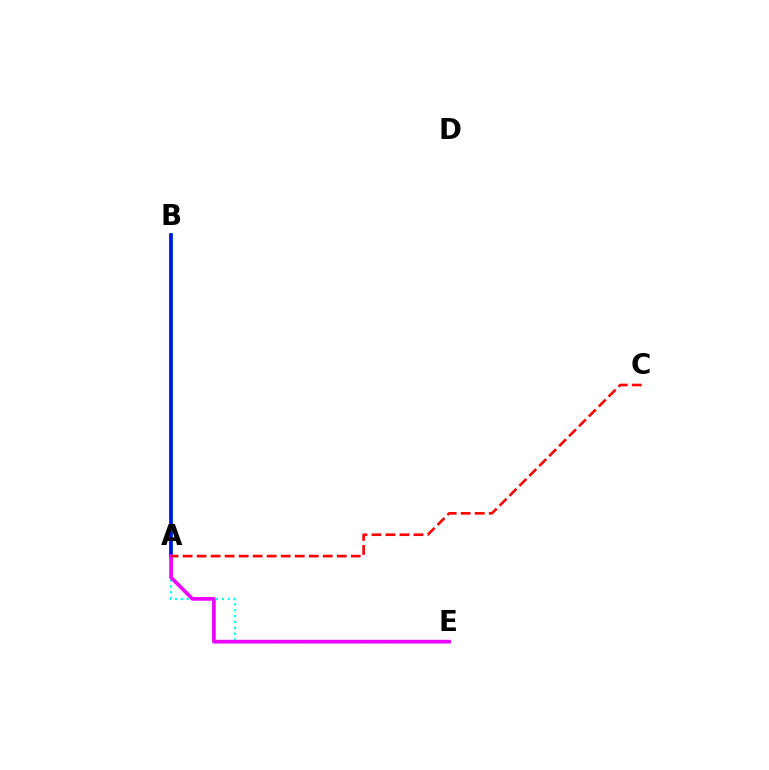{('A', 'B'): [{'color': '#fcf500', 'line_style': 'dotted', 'thickness': 2.53}, {'color': '#08ff00', 'line_style': 'solid', 'thickness': 2.71}, {'color': '#0010ff', 'line_style': 'solid', 'thickness': 2.56}], ('A', 'E'): [{'color': '#00fff6', 'line_style': 'dotted', 'thickness': 1.59}, {'color': '#ee00ff', 'line_style': 'solid', 'thickness': 2.66}], ('A', 'C'): [{'color': '#ff0000', 'line_style': 'dashed', 'thickness': 1.9}]}